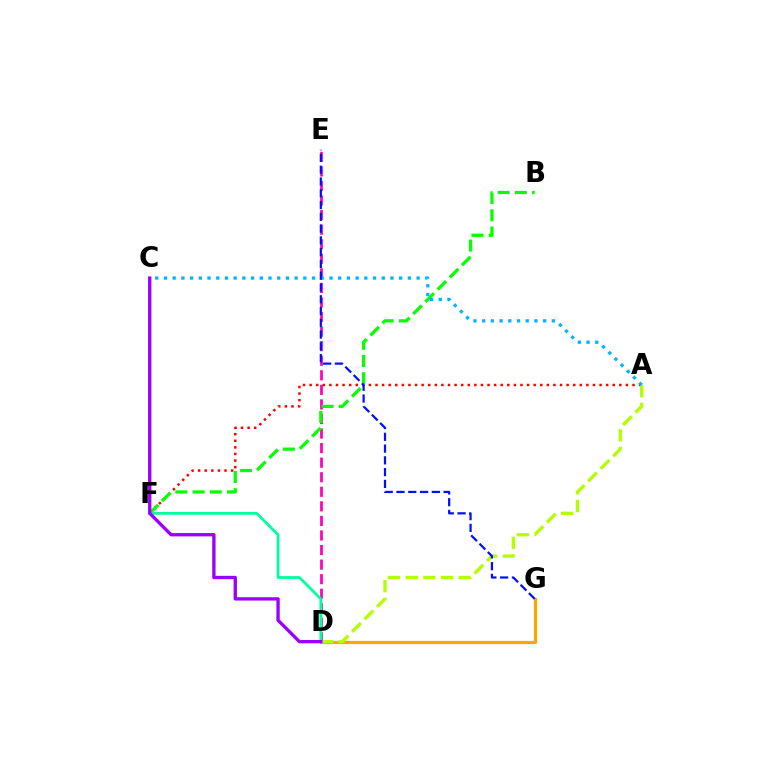{('D', 'E'): [{'color': '#ff00bd', 'line_style': 'dashed', 'thickness': 1.98}], ('A', 'F'): [{'color': '#ff0000', 'line_style': 'dotted', 'thickness': 1.79}], ('D', 'G'): [{'color': '#ffa500', 'line_style': 'solid', 'thickness': 2.33}], ('A', 'D'): [{'color': '#b3ff00', 'line_style': 'dashed', 'thickness': 2.4}], ('B', 'F'): [{'color': '#08ff00', 'line_style': 'dashed', 'thickness': 2.34}], ('D', 'F'): [{'color': '#00ff9d', 'line_style': 'solid', 'thickness': 1.99}], ('C', 'D'): [{'color': '#9b00ff', 'line_style': 'solid', 'thickness': 2.4}], ('A', 'C'): [{'color': '#00b5ff', 'line_style': 'dotted', 'thickness': 2.37}], ('E', 'G'): [{'color': '#0010ff', 'line_style': 'dashed', 'thickness': 1.6}]}